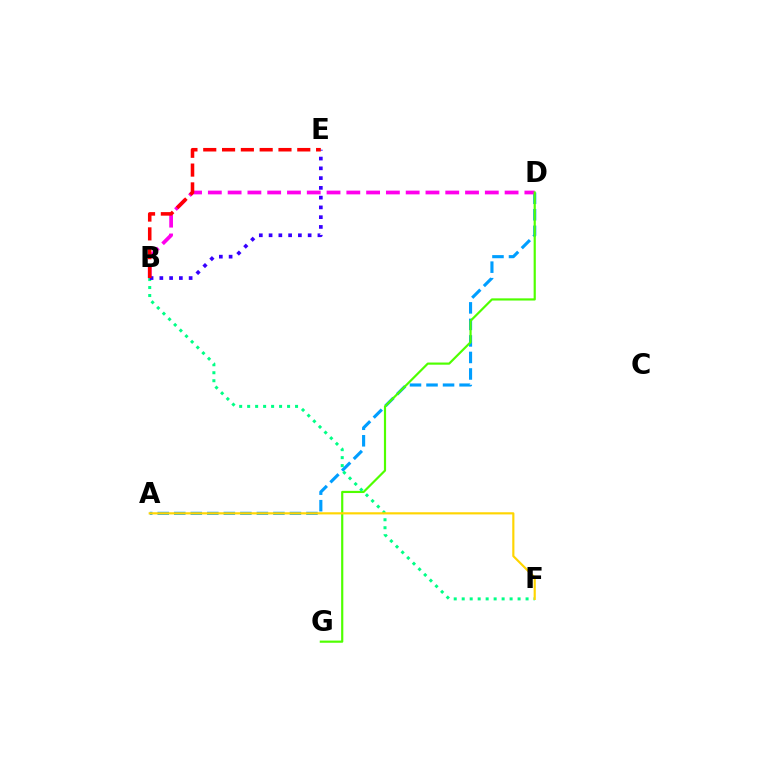{('A', 'D'): [{'color': '#009eff', 'line_style': 'dashed', 'thickness': 2.24}], ('B', 'D'): [{'color': '#ff00ed', 'line_style': 'dashed', 'thickness': 2.69}], ('D', 'G'): [{'color': '#4fff00', 'line_style': 'solid', 'thickness': 1.57}], ('B', 'F'): [{'color': '#00ff86', 'line_style': 'dotted', 'thickness': 2.17}], ('B', 'E'): [{'color': '#3700ff', 'line_style': 'dotted', 'thickness': 2.65}, {'color': '#ff0000', 'line_style': 'dashed', 'thickness': 2.55}], ('A', 'F'): [{'color': '#ffd500', 'line_style': 'solid', 'thickness': 1.55}]}